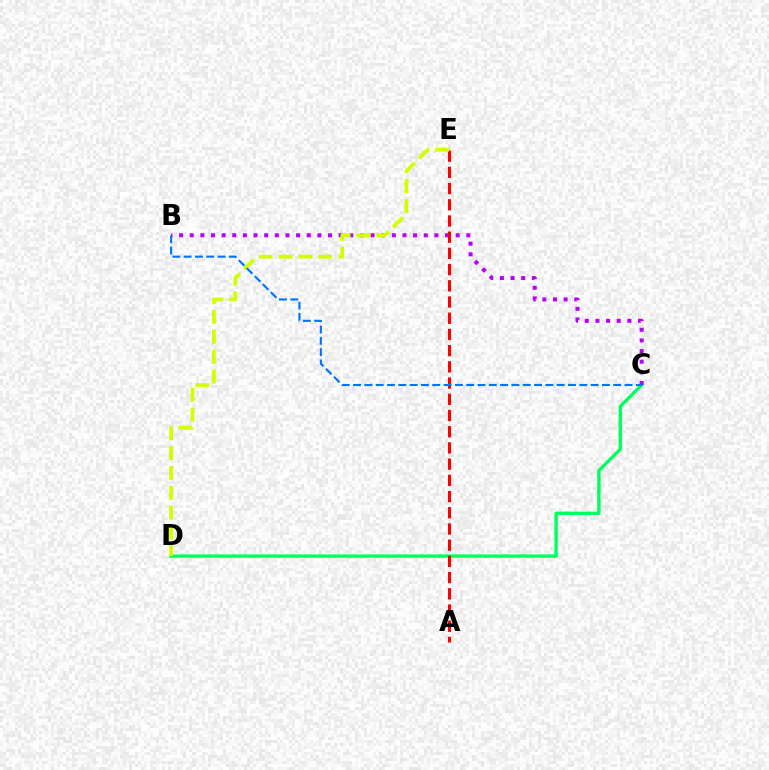{('C', 'D'): [{'color': '#00ff5c', 'line_style': 'solid', 'thickness': 2.41}], ('B', 'C'): [{'color': '#b900ff', 'line_style': 'dotted', 'thickness': 2.89}, {'color': '#0074ff', 'line_style': 'dashed', 'thickness': 1.54}], ('A', 'E'): [{'color': '#ff0000', 'line_style': 'dashed', 'thickness': 2.2}], ('D', 'E'): [{'color': '#d1ff00', 'line_style': 'dashed', 'thickness': 2.7}]}